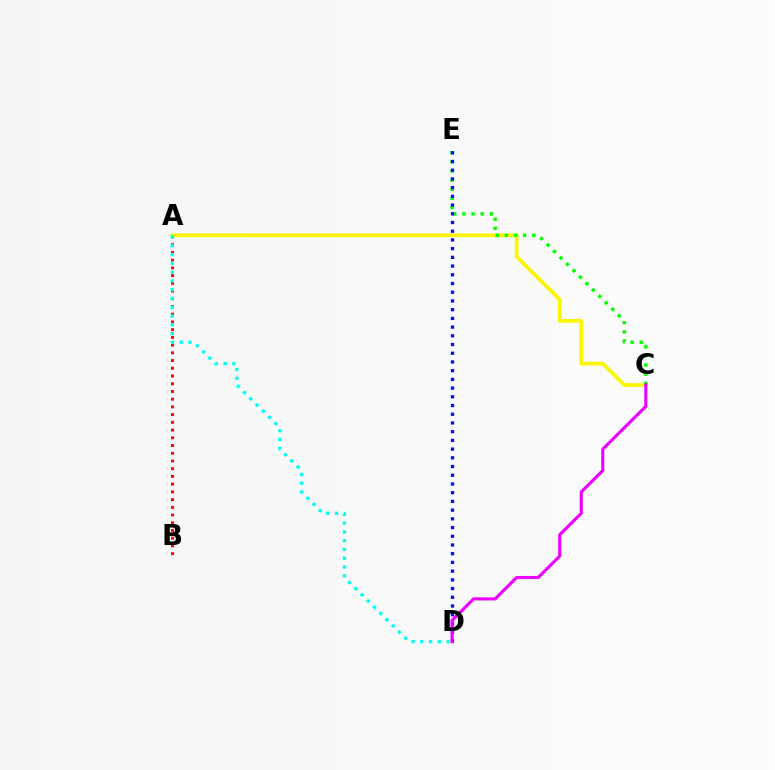{('A', 'B'): [{'color': '#ff0000', 'line_style': 'dotted', 'thickness': 2.1}], ('A', 'C'): [{'color': '#fcf500', 'line_style': 'solid', 'thickness': 2.67}], ('C', 'E'): [{'color': '#08ff00', 'line_style': 'dotted', 'thickness': 2.48}], ('D', 'E'): [{'color': '#0010ff', 'line_style': 'dotted', 'thickness': 2.37}], ('C', 'D'): [{'color': '#ee00ff', 'line_style': 'solid', 'thickness': 2.24}], ('A', 'D'): [{'color': '#00fff6', 'line_style': 'dotted', 'thickness': 2.39}]}